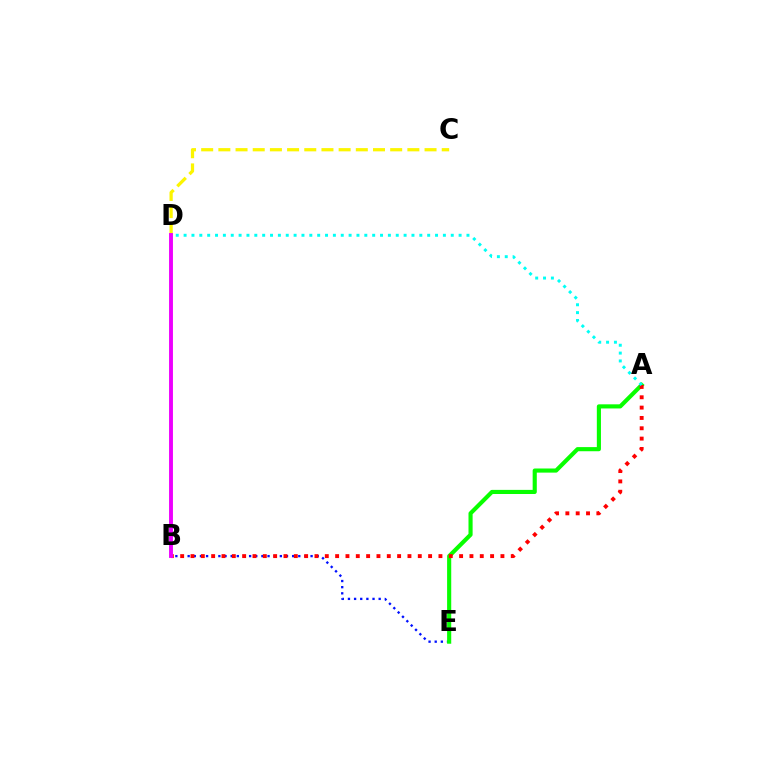{('B', 'E'): [{'color': '#0010ff', 'line_style': 'dotted', 'thickness': 1.67}], ('C', 'D'): [{'color': '#fcf500', 'line_style': 'dashed', 'thickness': 2.33}], ('A', 'E'): [{'color': '#08ff00', 'line_style': 'solid', 'thickness': 2.97}], ('A', 'B'): [{'color': '#ff0000', 'line_style': 'dotted', 'thickness': 2.81}], ('A', 'D'): [{'color': '#00fff6', 'line_style': 'dotted', 'thickness': 2.13}], ('B', 'D'): [{'color': '#ee00ff', 'line_style': 'solid', 'thickness': 2.8}]}